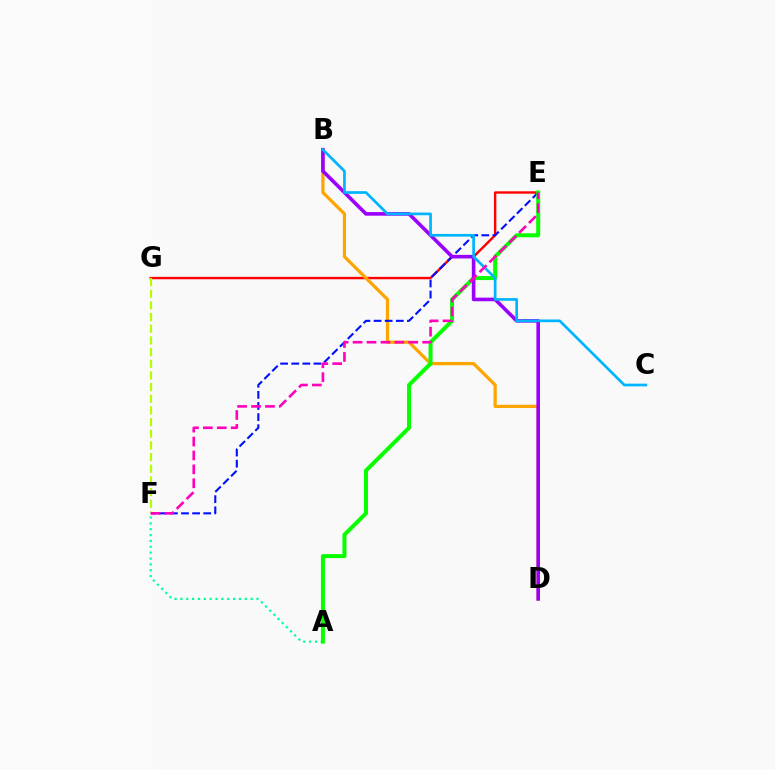{('E', 'G'): [{'color': '#ff0000', 'line_style': 'solid', 'thickness': 1.73}], ('A', 'F'): [{'color': '#00ff9d', 'line_style': 'dotted', 'thickness': 1.59}], ('B', 'D'): [{'color': '#ffa500', 'line_style': 'solid', 'thickness': 2.33}, {'color': '#9b00ff', 'line_style': 'solid', 'thickness': 2.6}], ('E', 'F'): [{'color': '#0010ff', 'line_style': 'dashed', 'thickness': 1.51}, {'color': '#ff00bd', 'line_style': 'dashed', 'thickness': 1.89}], ('A', 'E'): [{'color': '#08ff00', 'line_style': 'solid', 'thickness': 2.88}], ('F', 'G'): [{'color': '#b3ff00', 'line_style': 'dashed', 'thickness': 1.59}], ('B', 'C'): [{'color': '#00b5ff', 'line_style': 'solid', 'thickness': 1.95}]}